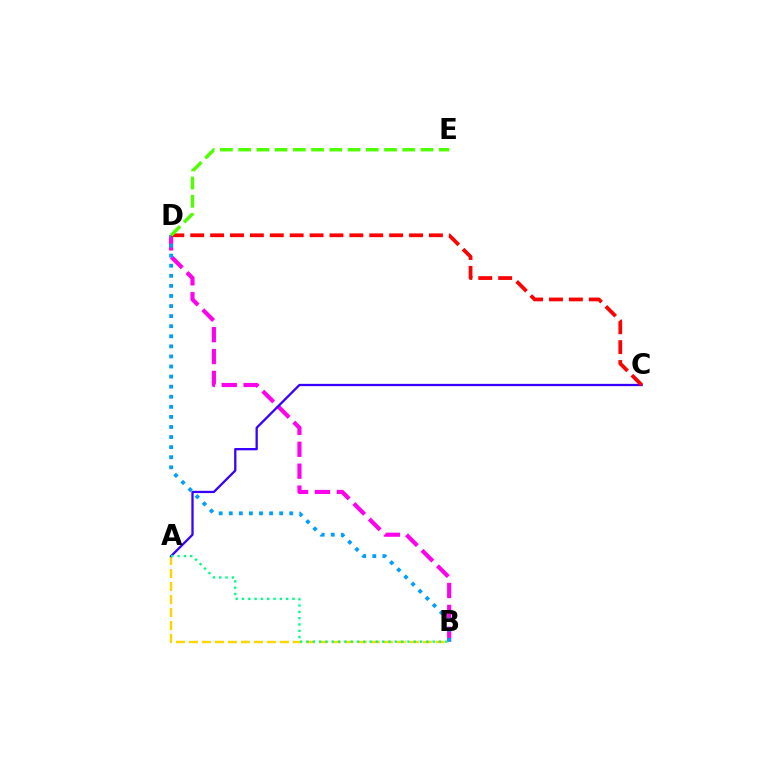{('B', 'D'): [{'color': '#ff00ed', 'line_style': 'dashed', 'thickness': 2.97}, {'color': '#009eff', 'line_style': 'dotted', 'thickness': 2.74}], ('A', 'B'): [{'color': '#ffd500', 'line_style': 'dashed', 'thickness': 1.76}, {'color': '#00ff86', 'line_style': 'dotted', 'thickness': 1.71}], ('A', 'C'): [{'color': '#3700ff', 'line_style': 'solid', 'thickness': 1.64}], ('C', 'D'): [{'color': '#ff0000', 'line_style': 'dashed', 'thickness': 2.7}], ('D', 'E'): [{'color': '#4fff00', 'line_style': 'dashed', 'thickness': 2.48}]}